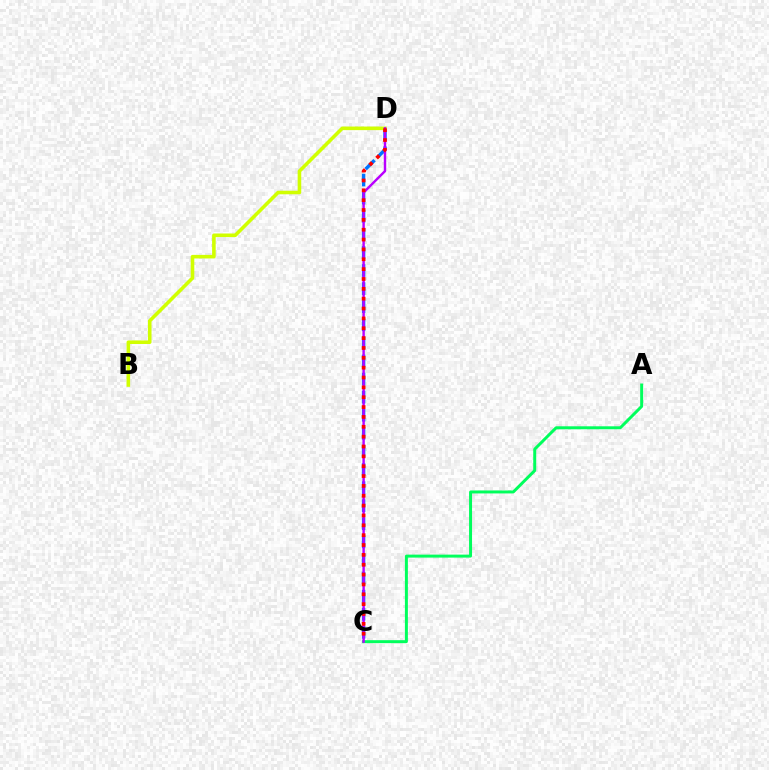{('A', 'C'): [{'color': '#00ff5c', 'line_style': 'solid', 'thickness': 2.14}], ('C', 'D'): [{'color': '#0074ff', 'line_style': 'dashed', 'thickness': 2.46}, {'color': '#b900ff', 'line_style': 'solid', 'thickness': 1.75}, {'color': '#ff0000', 'line_style': 'dotted', 'thickness': 2.68}], ('B', 'D'): [{'color': '#d1ff00', 'line_style': 'solid', 'thickness': 2.57}]}